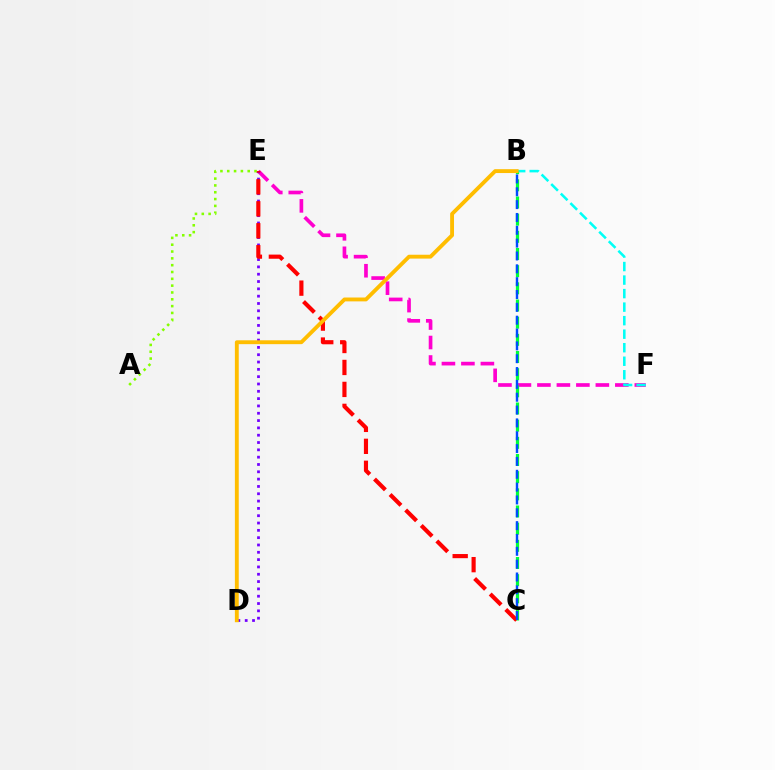{('E', 'F'): [{'color': '#ff00cf', 'line_style': 'dashed', 'thickness': 2.65}], ('D', 'E'): [{'color': '#7200ff', 'line_style': 'dotted', 'thickness': 1.99}], ('B', 'F'): [{'color': '#00fff6', 'line_style': 'dashed', 'thickness': 1.84}], ('B', 'C'): [{'color': '#00ff39', 'line_style': 'dashed', 'thickness': 2.33}, {'color': '#004bff', 'line_style': 'dashed', 'thickness': 1.74}], ('C', 'E'): [{'color': '#ff0000', 'line_style': 'dashed', 'thickness': 2.98}], ('B', 'D'): [{'color': '#ffbd00', 'line_style': 'solid', 'thickness': 2.78}], ('A', 'E'): [{'color': '#84ff00', 'line_style': 'dotted', 'thickness': 1.85}]}